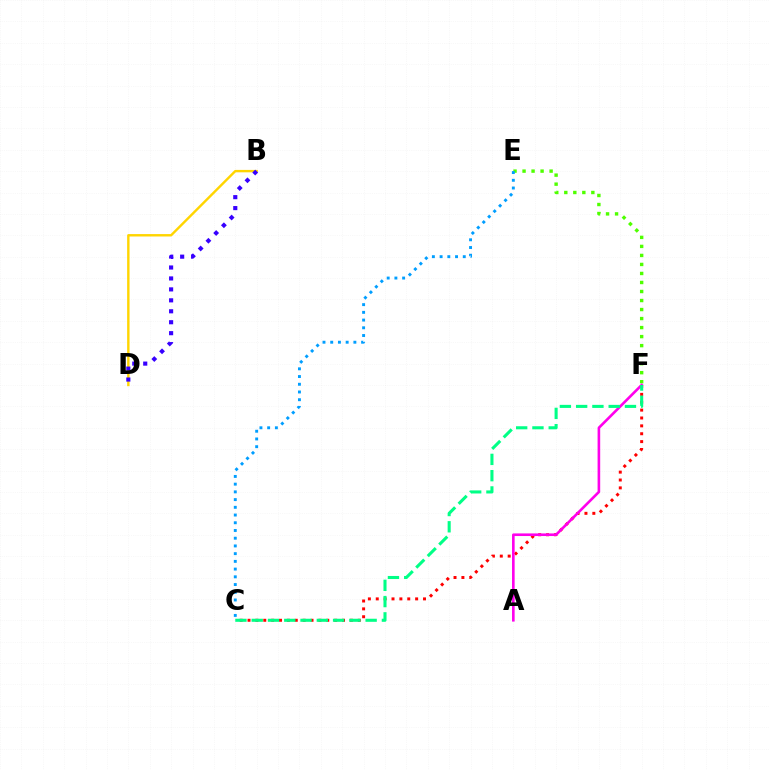{('E', 'F'): [{'color': '#4fff00', 'line_style': 'dotted', 'thickness': 2.45}], ('B', 'D'): [{'color': '#ffd500', 'line_style': 'solid', 'thickness': 1.73}, {'color': '#3700ff', 'line_style': 'dotted', 'thickness': 2.97}], ('C', 'F'): [{'color': '#ff0000', 'line_style': 'dotted', 'thickness': 2.14}, {'color': '#00ff86', 'line_style': 'dashed', 'thickness': 2.21}], ('C', 'E'): [{'color': '#009eff', 'line_style': 'dotted', 'thickness': 2.1}], ('A', 'F'): [{'color': '#ff00ed', 'line_style': 'solid', 'thickness': 1.88}]}